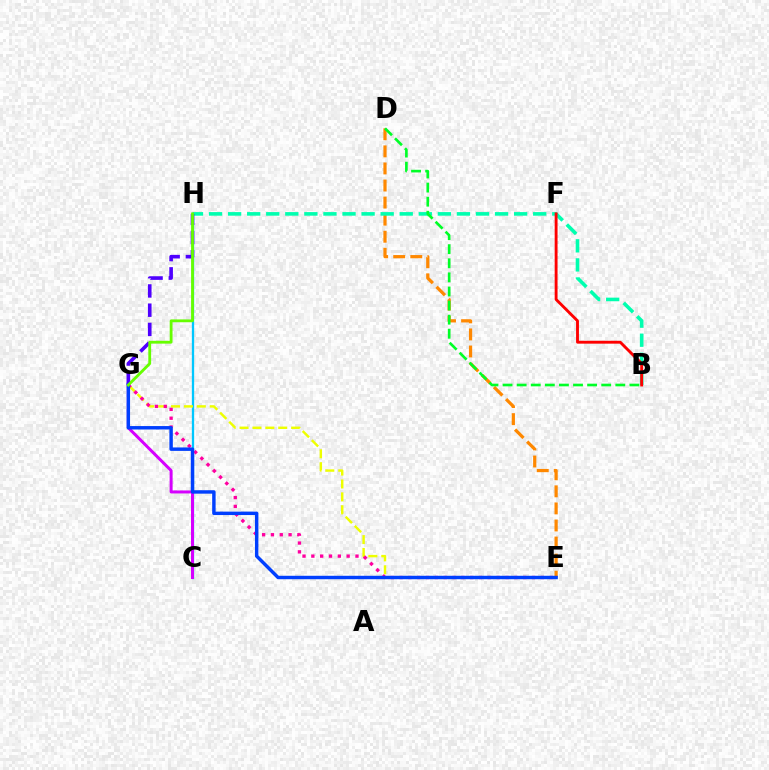{('C', 'H'): [{'color': '#00c7ff', 'line_style': 'solid', 'thickness': 1.65}], ('C', 'G'): [{'color': '#d600ff', 'line_style': 'solid', 'thickness': 2.16}], ('D', 'E'): [{'color': '#ff8800', 'line_style': 'dashed', 'thickness': 2.32}], ('E', 'G'): [{'color': '#eeff00', 'line_style': 'dashed', 'thickness': 1.75}, {'color': '#ff00a0', 'line_style': 'dotted', 'thickness': 2.4}, {'color': '#003fff', 'line_style': 'solid', 'thickness': 2.47}], ('B', 'H'): [{'color': '#00ffaf', 'line_style': 'dashed', 'thickness': 2.59}], ('B', 'D'): [{'color': '#00ff27', 'line_style': 'dashed', 'thickness': 1.91}], ('B', 'F'): [{'color': '#ff0000', 'line_style': 'solid', 'thickness': 2.06}], ('G', 'H'): [{'color': '#4f00ff', 'line_style': 'dashed', 'thickness': 2.61}, {'color': '#66ff00', 'line_style': 'solid', 'thickness': 2.03}]}